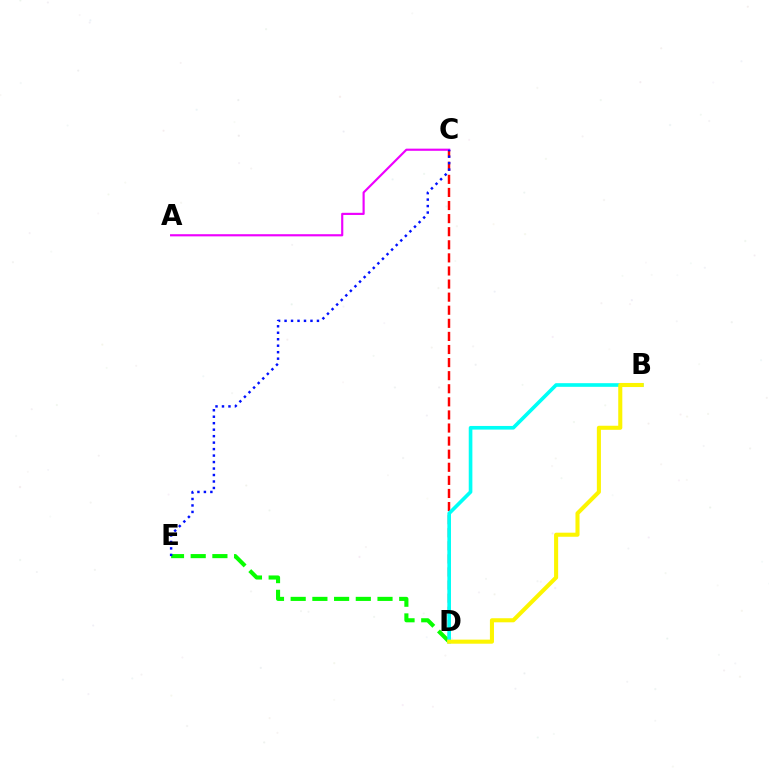{('D', 'E'): [{'color': '#08ff00', 'line_style': 'dashed', 'thickness': 2.95}], ('C', 'D'): [{'color': '#ff0000', 'line_style': 'dashed', 'thickness': 1.78}], ('B', 'D'): [{'color': '#00fff6', 'line_style': 'solid', 'thickness': 2.62}, {'color': '#fcf500', 'line_style': 'solid', 'thickness': 2.93}], ('A', 'C'): [{'color': '#ee00ff', 'line_style': 'solid', 'thickness': 1.55}], ('C', 'E'): [{'color': '#0010ff', 'line_style': 'dotted', 'thickness': 1.76}]}